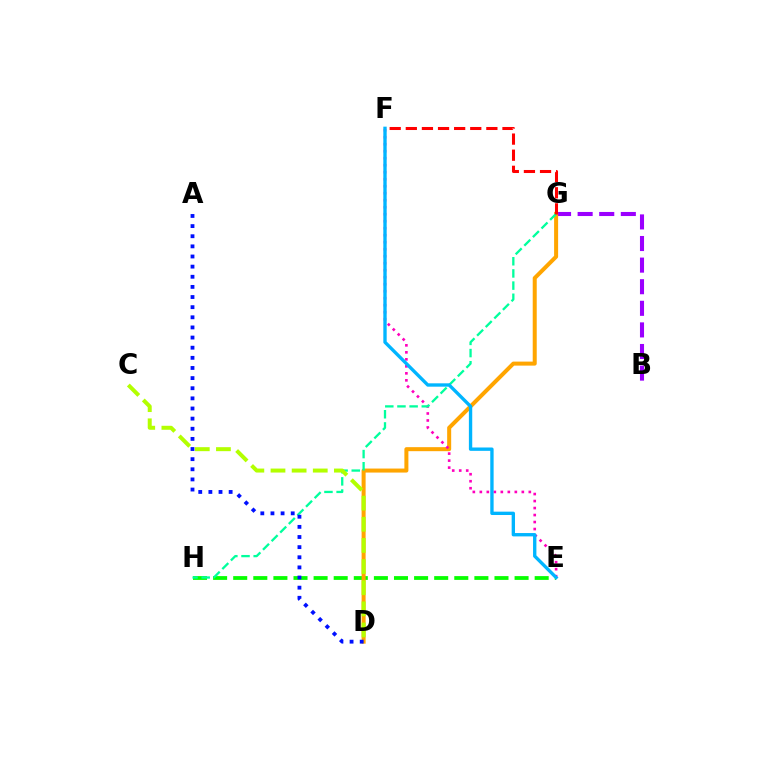{('E', 'H'): [{'color': '#08ff00', 'line_style': 'dashed', 'thickness': 2.73}], ('B', 'G'): [{'color': '#9b00ff', 'line_style': 'dashed', 'thickness': 2.93}], ('D', 'G'): [{'color': '#ffa500', 'line_style': 'solid', 'thickness': 2.89}], ('E', 'F'): [{'color': '#ff00bd', 'line_style': 'dotted', 'thickness': 1.9}, {'color': '#00b5ff', 'line_style': 'solid', 'thickness': 2.41}], ('G', 'H'): [{'color': '#00ff9d', 'line_style': 'dashed', 'thickness': 1.65}], ('F', 'G'): [{'color': '#ff0000', 'line_style': 'dashed', 'thickness': 2.19}], ('A', 'D'): [{'color': '#0010ff', 'line_style': 'dotted', 'thickness': 2.75}], ('C', 'D'): [{'color': '#b3ff00', 'line_style': 'dashed', 'thickness': 2.87}]}